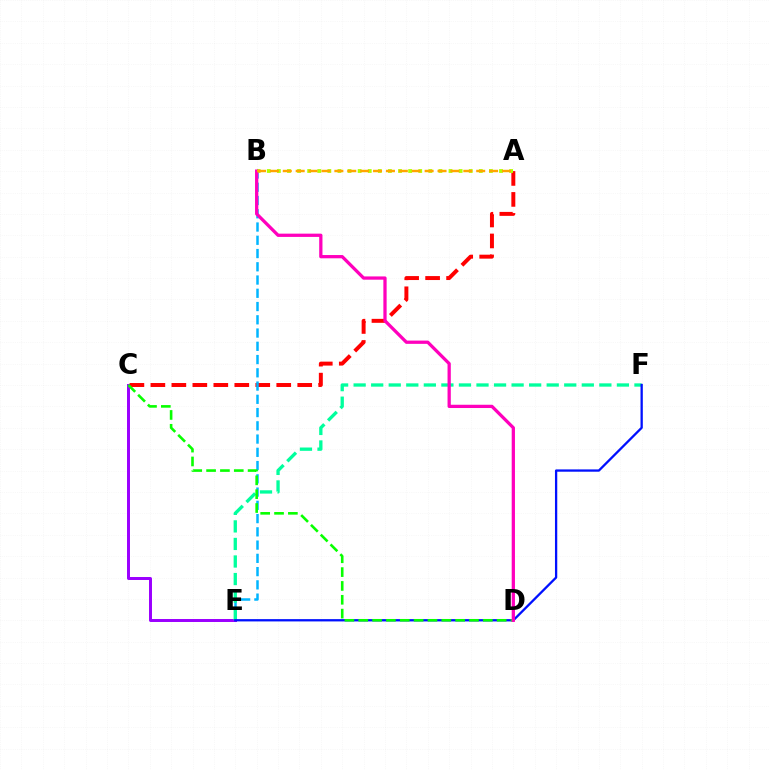{('A', 'C'): [{'color': '#ff0000', 'line_style': 'dashed', 'thickness': 2.85}], ('C', 'E'): [{'color': '#9b00ff', 'line_style': 'solid', 'thickness': 2.15}], ('B', 'E'): [{'color': '#00b5ff', 'line_style': 'dashed', 'thickness': 1.8}], ('E', 'F'): [{'color': '#00ff9d', 'line_style': 'dashed', 'thickness': 2.38}, {'color': '#0010ff', 'line_style': 'solid', 'thickness': 1.65}], ('A', 'B'): [{'color': '#b3ff00', 'line_style': 'dotted', 'thickness': 2.74}, {'color': '#ffa500', 'line_style': 'dashed', 'thickness': 1.75}], ('C', 'D'): [{'color': '#08ff00', 'line_style': 'dashed', 'thickness': 1.88}], ('B', 'D'): [{'color': '#ff00bd', 'line_style': 'solid', 'thickness': 2.35}]}